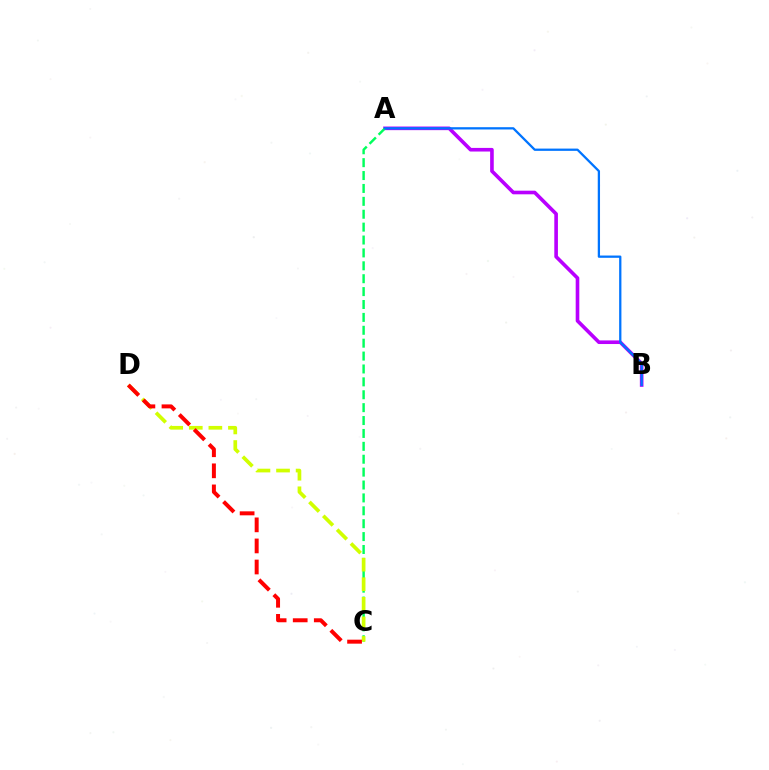{('A', 'B'): [{'color': '#b900ff', 'line_style': 'solid', 'thickness': 2.61}, {'color': '#0074ff', 'line_style': 'solid', 'thickness': 1.64}], ('A', 'C'): [{'color': '#00ff5c', 'line_style': 'dashed', 'thickness': 1.75}], ('C', 'D'): [{'color': '#d1ff00', 'line_style': 'dashed', 'thickness': 2.66}, {'color': '#ff0000', 'line_style': 'dashed', 'thickness': 2.86}]}